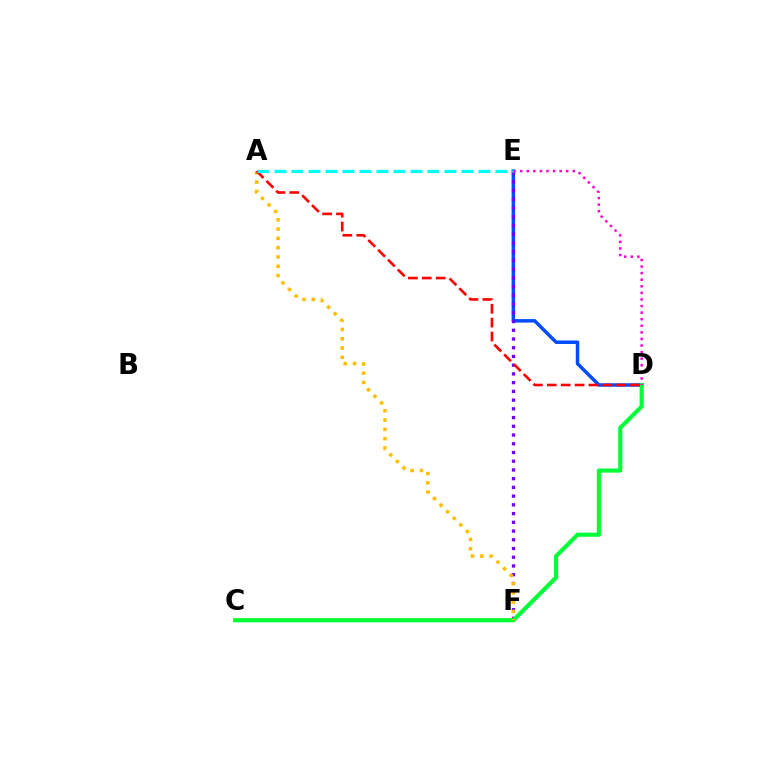{('C', 'F'): [{'color': '#84ff00', 'line_style': 'solid', 'thickness': 2.78}], ('D', 'E'): [{'color': '#004bff', 'line_style': 'solid', 'thickness': 2.5}, {'color': '#ff00cf', 'line_style': 'dotted', 'thickness': 1.79}], ('E', 'F'): [{'color': '#7200ff', 'line_style': 'dotted', 'thickness': 2.37}], ('C', 'D'): [{'color': '#00ff39', 'line_style': 'solid', 'thickness': 2.98}], ('A', 'F'): [{'color': '#ffbd00', 'line_style': 'dotted', 'thickness': 2.53}], ('A', 'D'): [{'color': '#ff0000', 'line_style': 'dashed', 'thickness': 1.89}], ('A', 'E'): [{'color': '#00fff6', 'line_style': 'dashed', 'thickness': 2.31}]}